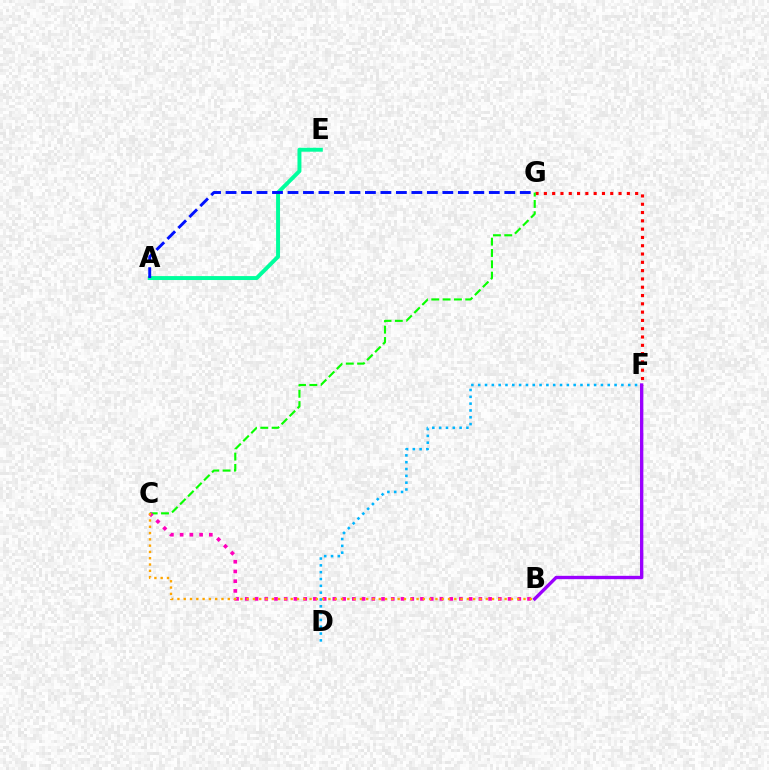{('D', 'F'): [{'color': '#00b5ff', 'line_style': 'dotted', 'thickness': 1.85}], ('F', 'G'): [{'color': '#ff0000', 'line_style': 'dotted', 'thickness': 2.25}], ('C', 'G'): [{'color': '#08ff00', 'line_style': 'dashed', 'thickness': 1.54}], ('B', 'F'): [{'color': '#b3ff00', 'line_style': 'dashed', 'thickness': 1.64}, {'color': '#9b00ff', 'line_style': 'solid', 'thickness': 2.41}], ('B', 'C'): [{'color': '#ff00bd', 'line_style': 'dotted', 'thickness': 2.64}, {'color': '#ffa500', 'line_style': 'dotted', 'thickness': 1.71}], ('A', 'E'): [{'color': '#00ff9d', 'line_style': 'solid', 'thickness': 2.84}], ('A', 'G'): [{'color': '#0010ff', 'line_style': 'dashed', 'thickness': 2.1}]}